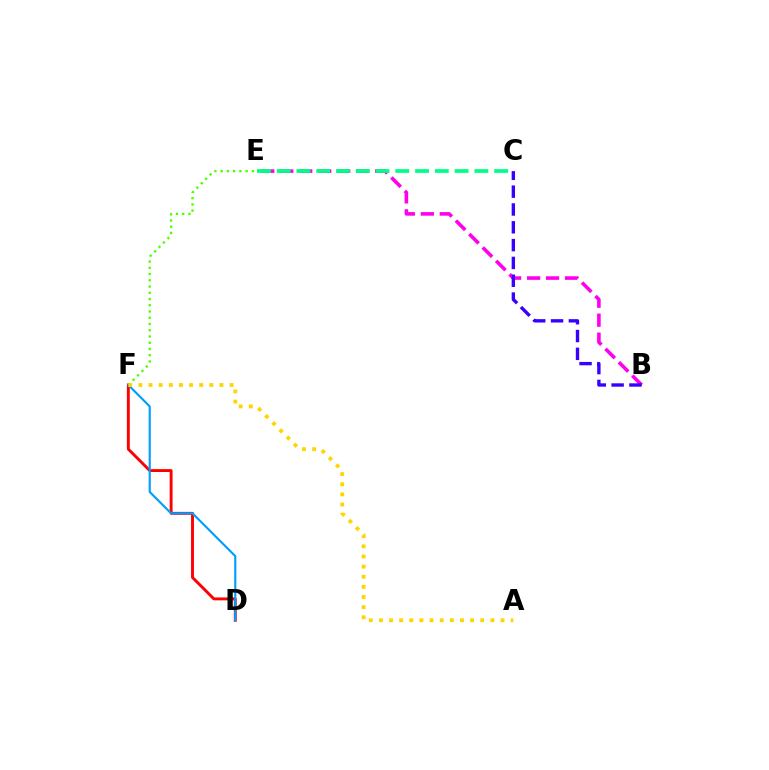{('B', 'E'): [{'color': '#ff00ed', 'line_style': 'dashed', 'thickness': 2.58}], ('E', 'F'): [{'color': '#4fff00', 'line_style': 'dotted', 'thickness': 1.7}], ('D', 'F'): [{'color': '#ff0000', 'line_style': 'solid', 'thickness': 2.09}, {'color': '#009eff', 'line_style': 'solid', 'thickness': 1.54}], ('C', 'E'): [{'color': '#00ff86', 'line_style': 'dashed', 'thickness': 2.69}], ('A', 'F'): [{'color': '#ffd500', 'line_style': 'dotted', 'thickness': 2.75}], ('B', 'C'): [{'color': '#3700ff', 'line_style': 'dashed', 'thickness': 2.42}]}